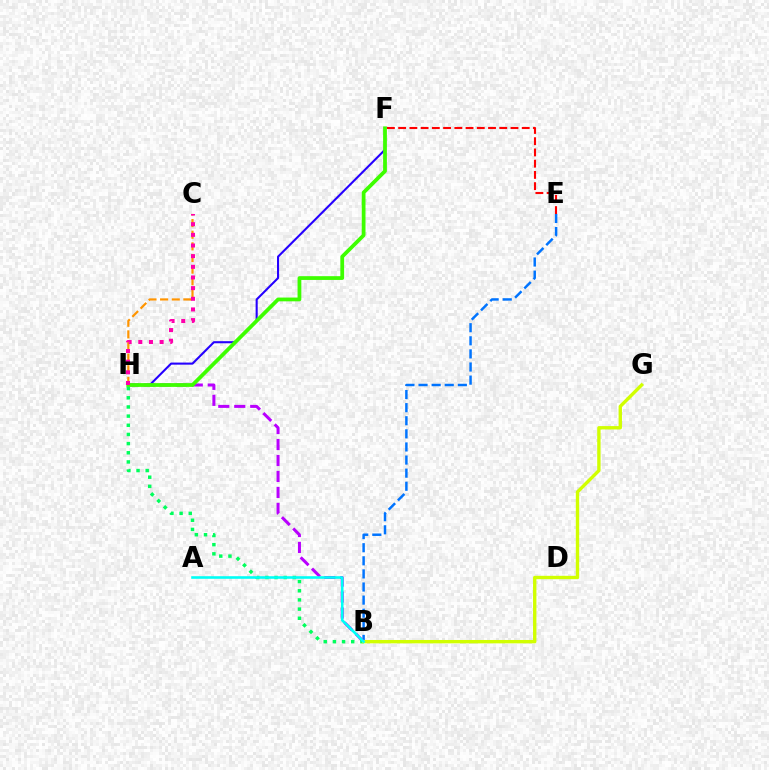{('C', 'H'): [{'color': '#ff9400', 'line_style': 'dashed', 'thickness': 1.58}, {'color': '#ff00ac', 'line_style': 'dotted', 'thickness': 2.9}], ('B', 'E'): [{'color': '#0074ff', 'line_style': 'dashed', 'thickness': 1.78}], ('B', 'H'): [{'color': '#b900ff', 'line_style': 'dashed', 'thickness': 2.17}, {'color': '#00ff5c', 'line_style': 'dotted', 'thickness': 2.49}], ('F', 'H'): [{'color': '#2500ff', 'line_style': 'solid', 'thickness': 1.51}, {'color': '#3dff00', 'line_style': 'solid', 'thickness': 2.71}], ('E', 'F'): [{'color': '#ff0000', 'line_style': 'dashed', 'thickness': 1.53}], ('B', 'G'): [{'color': '#d1ff00', 'line_style': 'solid', 'thickness': 2.43}], ('A', 'B'): [{'color': '#00fff6', 'line_style': 'solid', 'thickness': 1.87}]}